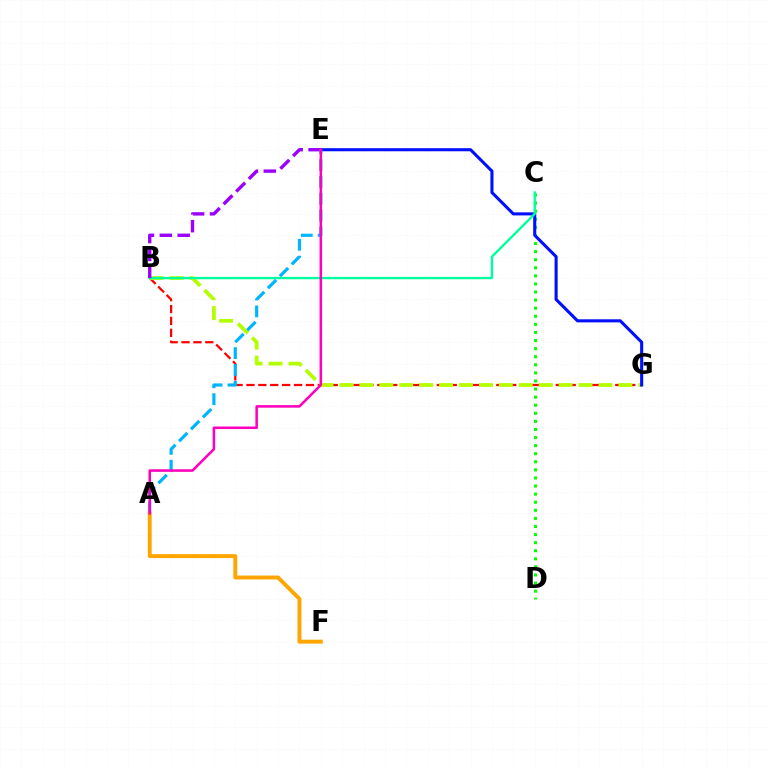{('C', 'D'): [{'color': '#08ff00', 'line_style': 'dotted', 'thickness': 2.2}], ('B', 'G'): [{'color': '#ff0000', 'line_style': 'dashed', 'thickness': 1.62}, {'color': '#b3ff00', 'line_style': 'dashed', 'thickness': 2.71}], ('E', 'G'): [{'color': '#0010ff', 'line_style': 'solid', 'thickness': 2.22}], ('B', 'C'): [{'color': '#00ff9d', 'line_style': 'solid', 'thickness': 1.7}], ('B', 'E'): [{'color': '#9b00ff', 'line_style': 'dashed', 'thickness': 2.43}], ('A', 'E'): [{'color': '#00b5ff', 'line_style': 'dashed', 'thickness': 2.29}, {'color': '#ff00bd', 'line_style': 'solid', 'thickness': 1.83}], ('A', 'F'): [{'color': '#ffa500', 'line_style': 'solid', 'thickness': 2.82}]}